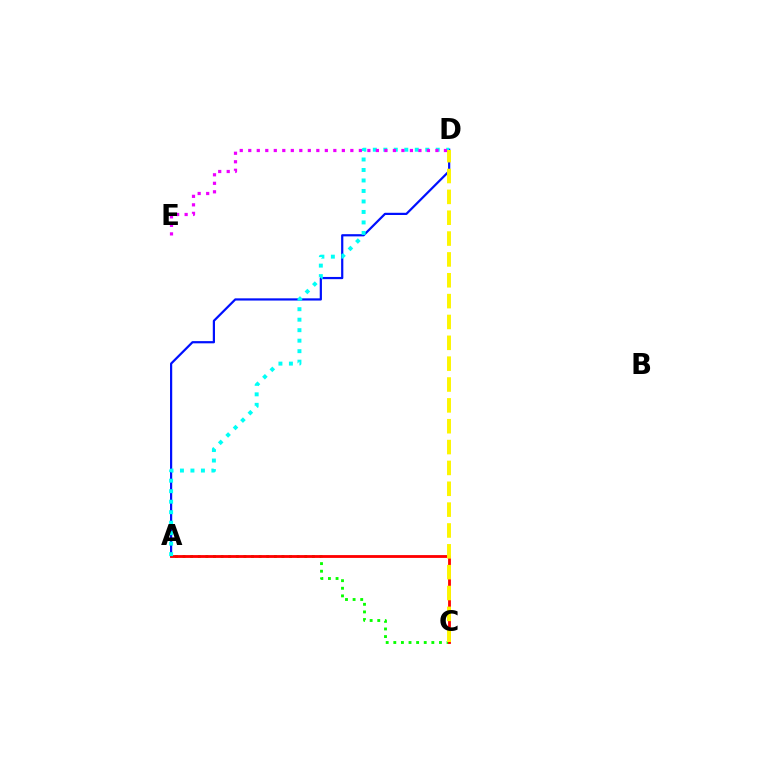{('A', 'D'): [{'color': '#0010ff', 'line_style': 'solid', 'thickness': 1.59}, {'color': '#00fff6', 'line_style': 'dotted', 'thickness': 2.85}], ('A', 'C'): [{'color': '#08ff00', 'line_style': 'dotted', 'thickness': 2.07}, {'color': '#ff0000', 'line_style': 'solid', 'thickness': 2.03}], ('C', 'D'): [{'color': '#fcf500', 'line_style': 'dashed', 'thickness': 2.83}], ('D', 'E'): [{'color': '#ee00ff', 'line_style': 'dotted', 'thickness': 2.31}]}